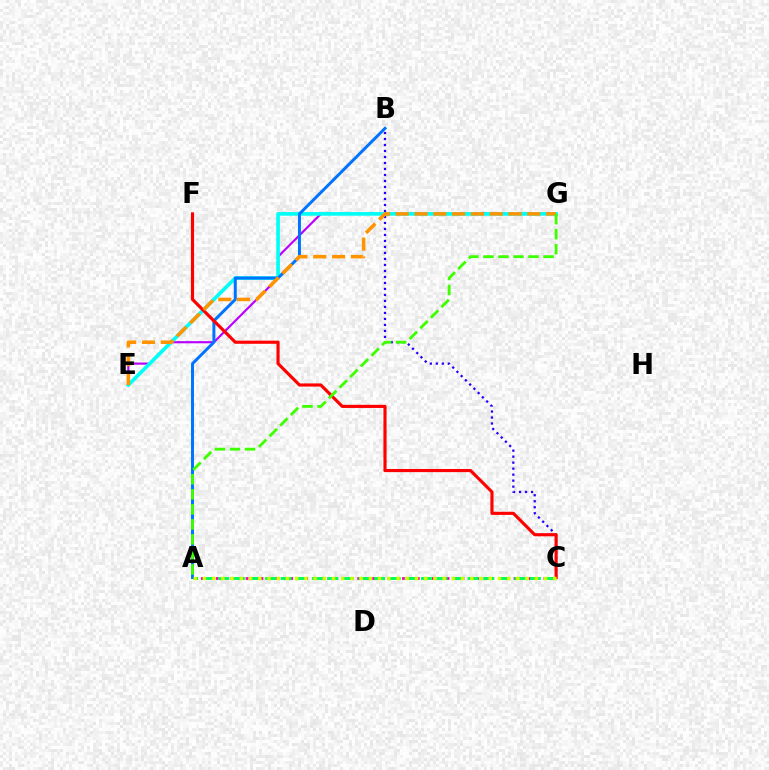{('E', 'G'): [{'color': '#b900ff', 'line_style': 'solid', 'thickness': 1.55}, {'color': '#00fff6', 'line_style': 'solid', 'thickness': 2.63}, {'color': '#ff9400', 'line_style': 'dashed', 'thickness': 2.55}], ('A', 'C'): [{'color': '#ff00ac', 'line_style': 'dotted', 'thickness': 2.02}, {'color': '#00ff5c', 'line_style': 'dashed', 'thickness': 2.12}, {'color': '#d1ff00', 'line_style': 'dotted', 'thickness': 2.5}], ('B', 'C'): [{'color': '#2500ff', 'line_style': 'dotted', 'thickness': 1.63}], ('A', 'B'): [{'color': '#0074ff', 'line_style': 'solid', 'thickness': 2.14}], ('C', 'F'): [{'color': '#ff0000', 'line_style': 'solid', 'thickness': 2.26}], ('A', 'G'): [{'color': '#3dff00', 'line_style': 'dashed', 'thickness': 2.04}]}